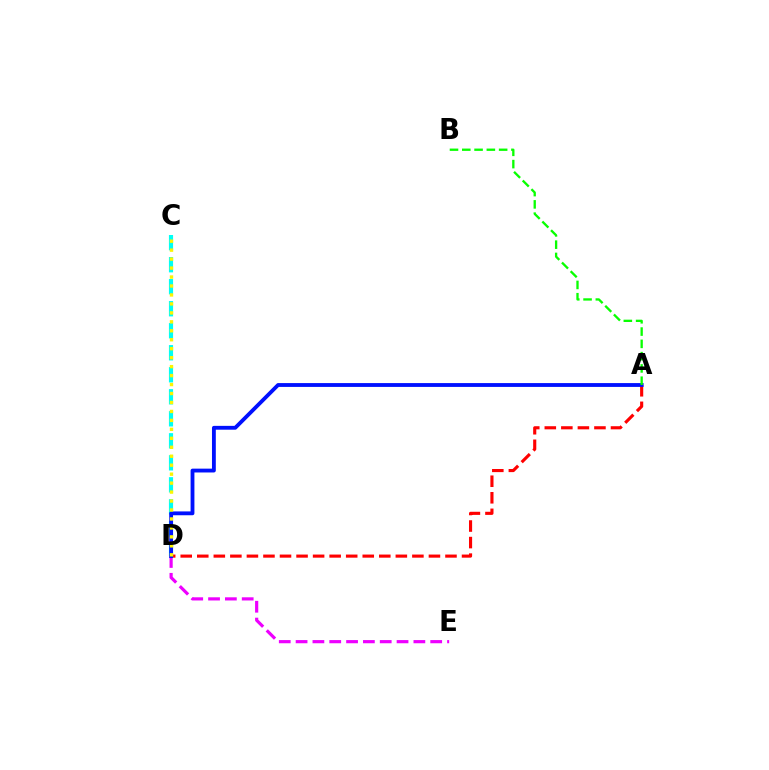{('D', 'E'): [{'color': '#ee00ff', 'line_style': 'dashed', 'thickness': 2.29}], ('C', 'D'): [{'color': '#00fff6', 'line_style': 'dashed', 'thickness': 2.99}, {'color': '#fcf500', 'line_style': 'dotted', 'thickness': 2.43}], ('A', 'D'): [{'color': '#ff0000', 'line_style': 'dashed', 'thickness': 2.25}, {'color': '#0010ff', 'line_style': 'solid', 'thickness': 2.76}], ('A', 'B'): [{'color': '#08ff00', 'line_style': 'dashed', 'thickness': 1.67}]}